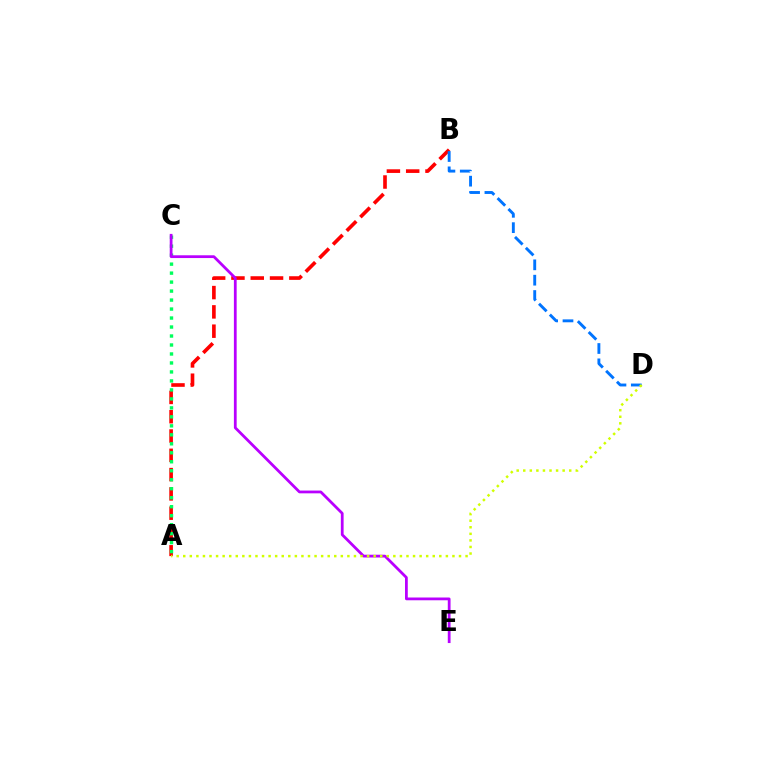{('A', 'B'): [{'color': '#ff0000', 'line_style': 'dashed', 'thickness': 2.62}], ('A', 'C'): [{'color': '#00ff5c', 'line_style': 'dotted', 'thickness': 2.44}], ('B', 'D'): [{'color': '#0074ff', 'line_style': 'dashed', 'thickness': 2.08}], ('C', 'E'): [{'color': '#b900ff', 'line_style': 'solid', 'thickness': 1.99}], ('A', 'D'): [{'color': '#d1ff00', 'line_style': 'dotted', 'thickness': 1.78}]}